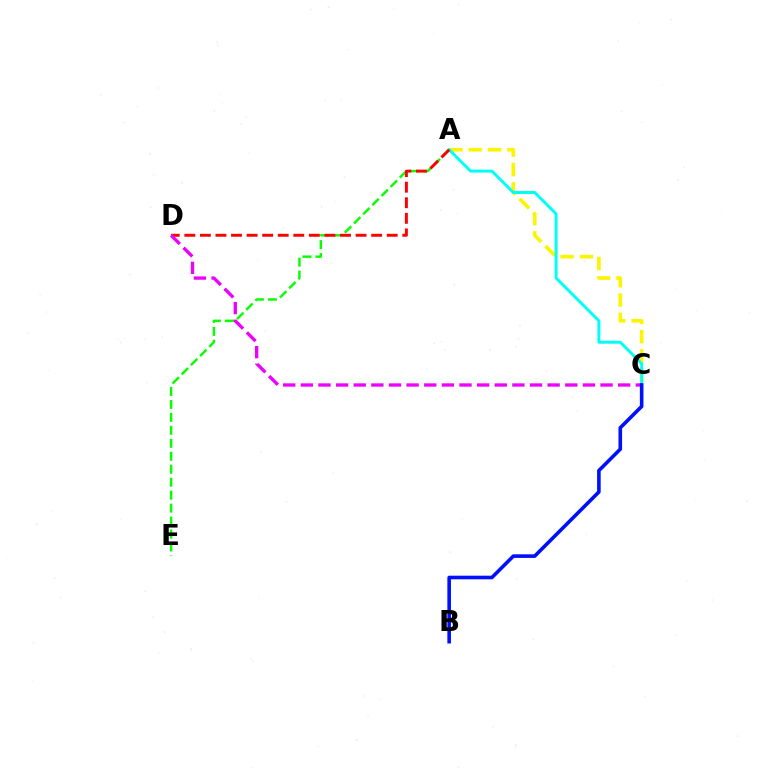{('A', 'E'): [{'color': '#08ff00', 'line_style': 'dashed', 'thickness': 1.76}], ('A', 'C'): [{'color': '#fcf500', 'line_style': 'dashed', 'thickness': 2.62}, {'color': '#00fff6', 'line_style': 'solid', 'thickness': 2.13}], ('A', 'D'): [{'color': '#ff0000', 'line_style': 'dashed', 'thickness': 2.12}], ('C', 'D'): [{'color': '#ee00ff', 'line_style': 'dashed', 'thickness': 2.39}], ('B', 'C'): [{'color': '#0010ff', 'line_style': 'solid', 'thickness': 2.6}]}